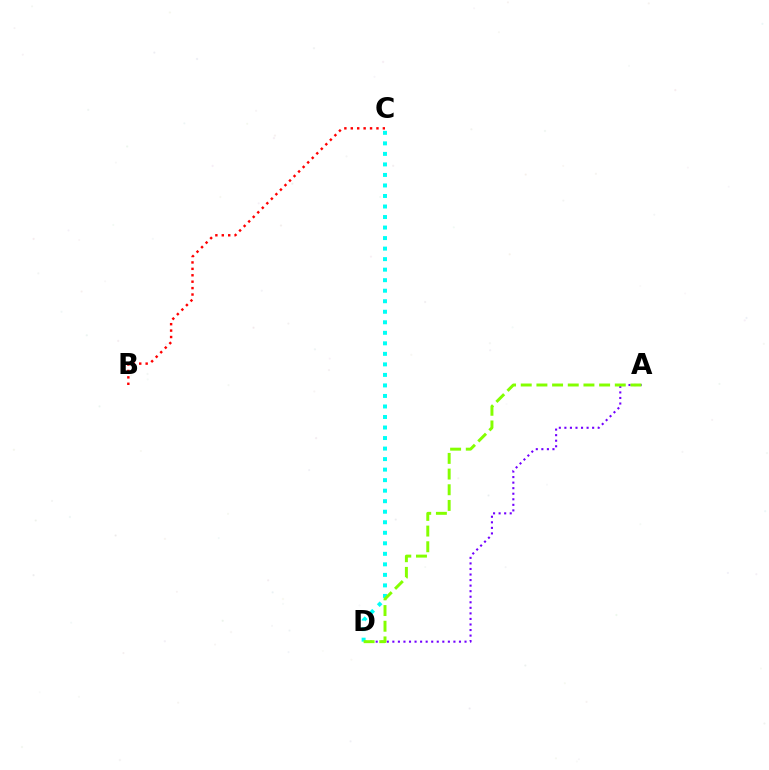{('B', 'C'): [{'color': '#ff0000', 'line_style': 'dotted', 'thickness': 1.74}], ('A', 'D'): [{'color': '#7200ff', 'line_style': 'dotted', 'thickness': 1.51}, {'color': '#84ff00', 'line_style': 'dashed', 'thickness': 2.13}], ('C', 'D'): [{'color': '#00fff6', 'line_style': 'dotted', 'thickness': 2.86}]}